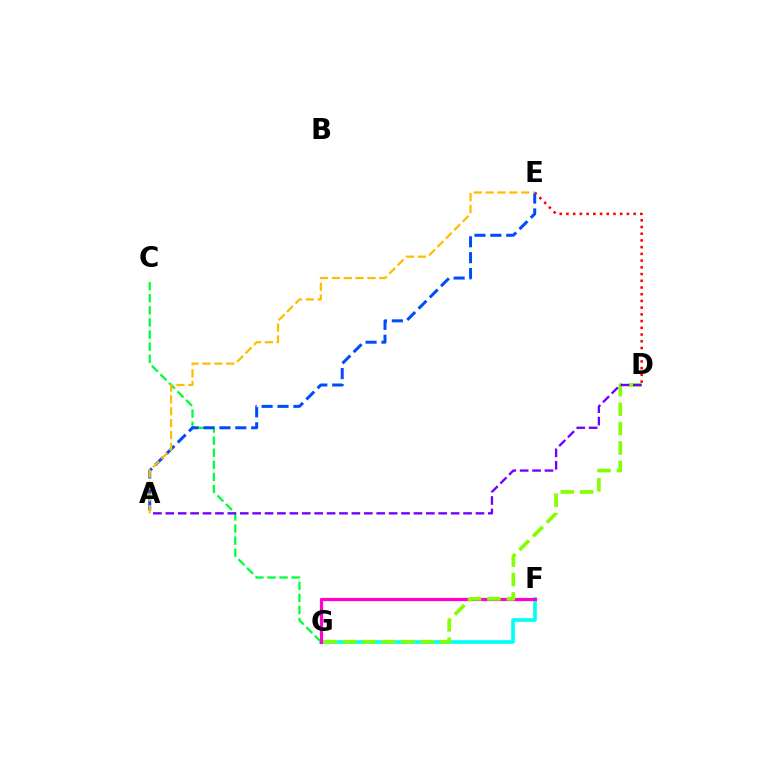{('C', 'G'): [{'color': '#00ff39', 'line_style': 'dashed', 'thickness': 1.64}], ('D', 'E'): [{'color': '#ff0000', 'line_style': 'dotted', 'thickness': 1.83}], ('A', 'E'): [{'color': '#004bff', 'line_style': 'dashed', 'thickness': 2.16}, {'color': '#ffbd00', 'line_style': 'dashed', 'thickness': 1.61}], ('F', 'G'): [{'color': '#00fff6', 'line_style': 'solid', 'thickness': 2.62}, {'color': '#ff00cf', 'line_style': 'solid', 'thickness': 2.31}], ('D', 'G'): [{'color': '#84ff00', 'line_style': 'dashed', 'thickness': 2.64}], ('A', 'D'): [{'color': '#7200ff', 'line_style': 'dashed', 'thickness': 1.69}]}